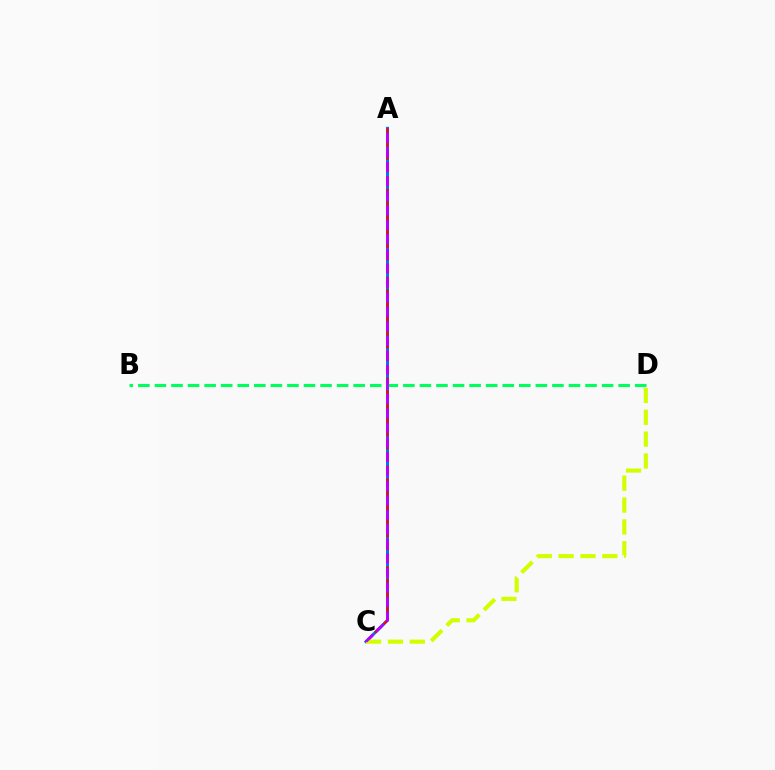{('A', 'C'): [{'color': '#0074ff', 'line_style': 'solid', 'thickness': 2.16}, {'color': '#ff0000', 'line_style': 'dashed', 'thickness': 1.71}, {'color': '#b900ff', 'line_style': 'dashed', 'thickness': 1.97}], ('B', 'D'): [{'color': '#00ff5c', 'line_style': 'dashed', 'thickness': 2.25}], ('C', 'D'): [{'color': '#d1ff00', 'line_style': 'dashed', 'thickness': 2.97}]}